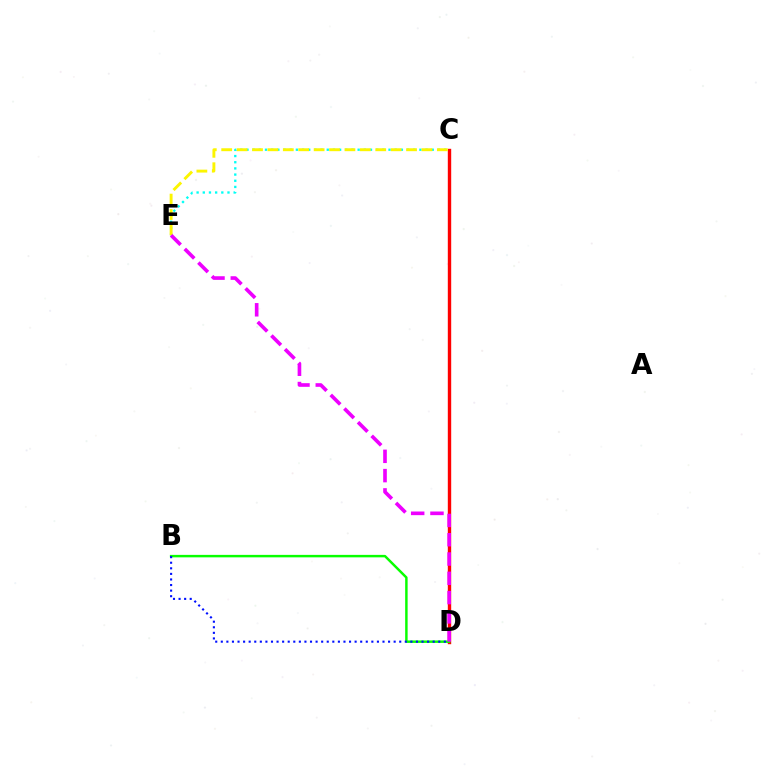{('C', 'E'): [{'color': '#00fff6', 'line_style': 'dotted', 'thickness': 1.68}, {'color': '#fcf500', 'line_style': 'dashed', 'thickness': 2.09}], ('C', 'D'): [{'color': '#ff0000', 'line_style': 'solid', 'thickness': 2.44}], ('B', 'D'): [{'color': '#08ff00', 'line_style': 'solid', 'thickness': 1.78}, {'color': '#0010ff', 'line_style': 'dotted', 'thickness': 1.51}], ('D', 'E'): [{'color': '#ee00ff', 'line_style': 'dashed', 'thickness': 2.62}]}